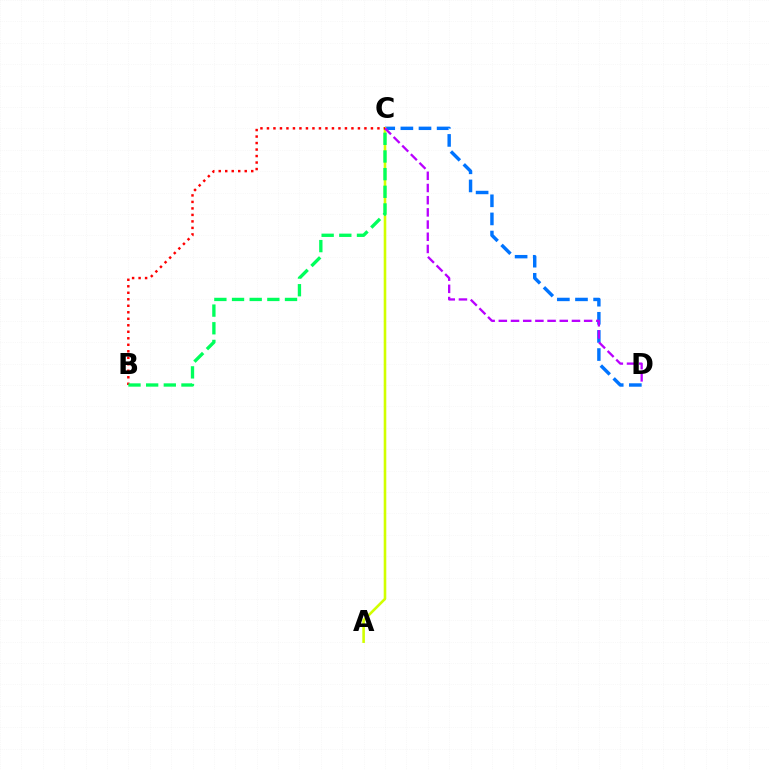{('C', 'D'): [{'color': '#0074ff', 'line_style': 'dashed', 'thickness': 2.46}, {'color': '#b900ff', 'line_style': 'dashed', 'thickness': 1.66}], ('A', 'C'): [{'color': '#d1ff00', 'line_style': 'solid', 'thickness': 1.87}], ('B', 'C'): [{'color': '#ff0000', 'line_style': 'dotted', 'thickness': 1.77}, {'color': '#00ff5c', 'line_style': 'dashed', 'thickness': 2.4}]}